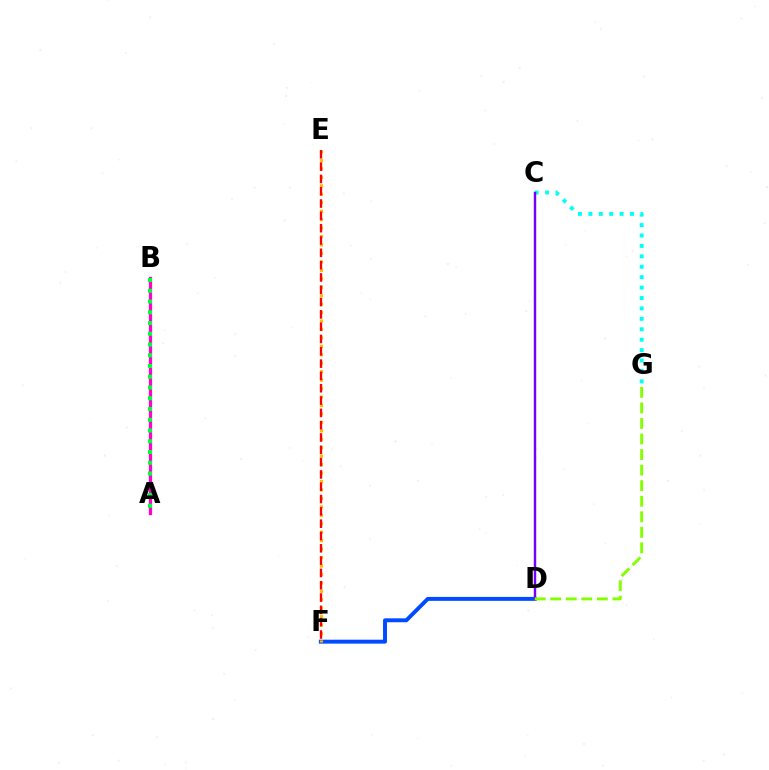{('D', 'F'): [{'color': '#004bff', 'line_style': 'solid', 'thickness': 2.83}], ('E', 'F'): [{'color': '#ffbd00', 'line_style': 'dotted', 'thickness': 2.3}, {'color': '#ff0000', 'line_style': 'dashed', 'thickness': 1.67}], ('C', 'G'): [{'color': '#00fff6', 'line_style': 'dotted', 'thickness': 2.83}], ('C', 'D'): [{'color': '#7200ff', 'line_style': 'solid', 'thickness': 1.76}], ('A', 'B'): [{'color': '#ff00cf', 'line_style': 'solid', 'thickness': 2.34}, {'color': '#00ff39', 'line_style': 'dotted', 'thickness': 2.92}], ('D', 'G'): [{'color': '#84ff00', 'line_style': 'dashed', 'thickness': 2.11}]}